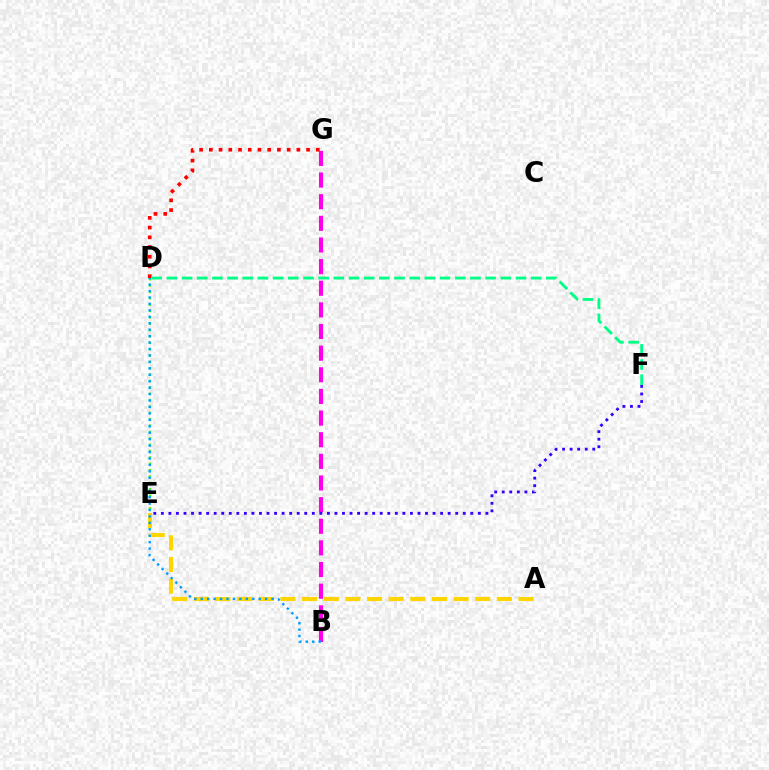{('B', 'G'): [{'color': '#ff00ed', 'line_style': 'dashed', 'thickness': 2.94}], ('A', 'E'): [{'color': '#ffd500', 'line_style': 'dashed', 'thickness': 2.94}], ('D', 'G'): [{'color': '#ff0000', 'line_style': 'dotted', 'thickness': 2.64}], ('D', 'F'): [{'color': '#00ff86', 'line_style': 'dashed', 'thickness': 2.06}], ('D', 'E'): [{'color': '#4fff00', 'line_style': 'dotted', 'thickness': 1.73}], ('E', 'F'): [{'color': '#3700ff', 'line_style': 'dotted', 'thickness': 2.05}], ('B', 'D'): [{'color': '#009eff', 'line_style': 'dotted', 'thickness': 1.75}]}